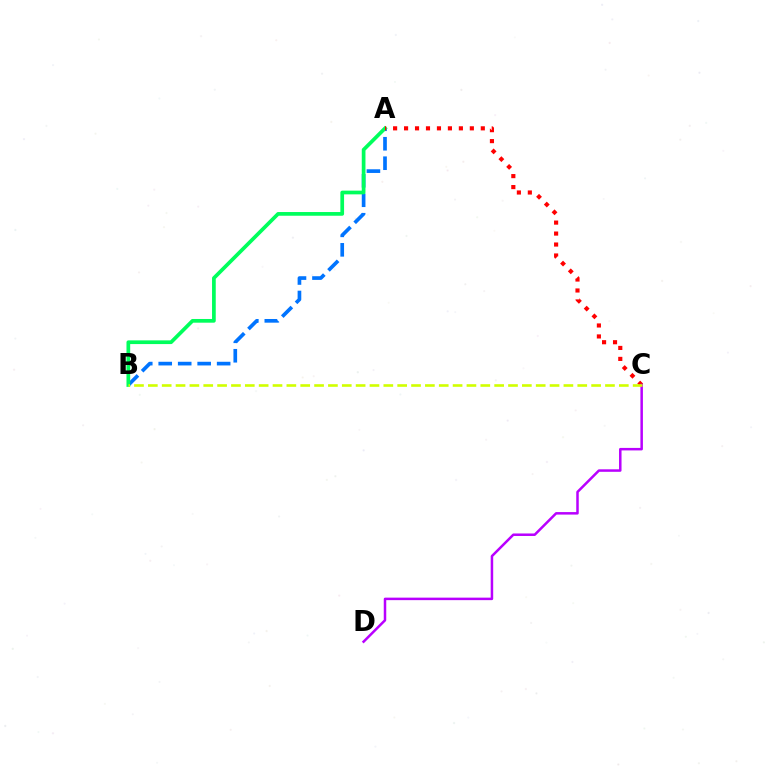{('A', 'B'): [{'color': '#0074ff', 'line_style': 'dashed', 'thickness': 2.65}, {'color': '#00ff5c', 'line_style': 'solid', 'thickness': 2.67}], ('A', 'C'): [{'color': '#ff0000', 'line_style': 'dotted', 'thickness': 2.98}], ('C', 'D'): [{'color': '#b900ff', 'line_style': 'solid', 'thickness': 1.8}], ('B', 'C'): [{'color': '#d1ff00', 'line_style': 'dashed', 'thickness': 1.88}]}